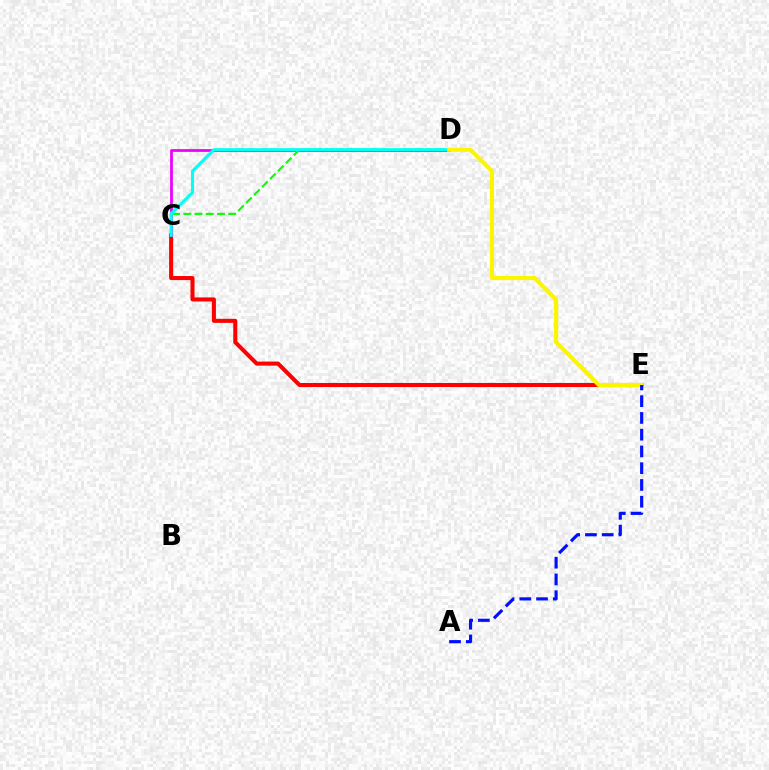{('C', 'E'): [{'color': '#ff0000', 'line_style': 'solid', 'thickness': 2.92}], ('C', 'D'): [{'color': '#ee00ff', 'line_style': 'solid', 'thickness': 1.99}, {'color': '#08ff00', 'line_style': 'dashed', 'thickness': 1.53}, {'color': '#00fff6', 'line_style': 'solid', 'thickness': 2.24}], ('D', 'E'): [{'color': '#fcf500', 'line_style': 'solid', 'thickness': 2.98}], ('A', 'E'): [{'color': '#0010ff', 'line_style': 'dashed', 'thickness': 2.28}]}